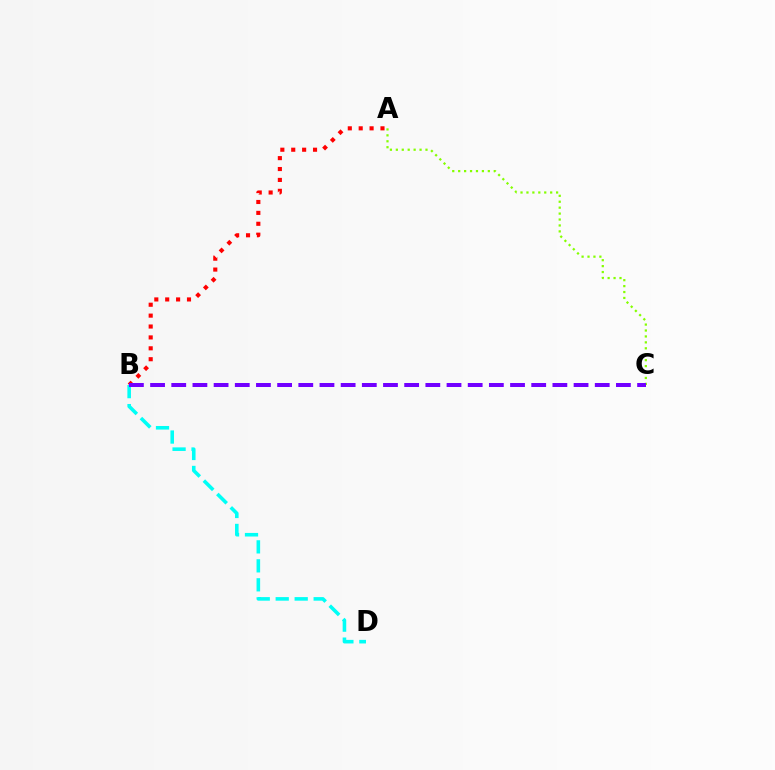{('B', 'D'): [{'color': '#00fff6', 'line_style': 'dashed', 'thickness': 2.58}], ('A', 'C'): [{'color': '#84ff00', 'line_style': 'dotted', 'thickness': 1.61}], ('A', 'B'): [{'color': '#ff0000', 'line_style': 'dotted', 'thickness': 2.96}], ('B', 'C'): [{'color': '#7200ff', 'line_style': 'dashed', 'thickness': 2.88}]}